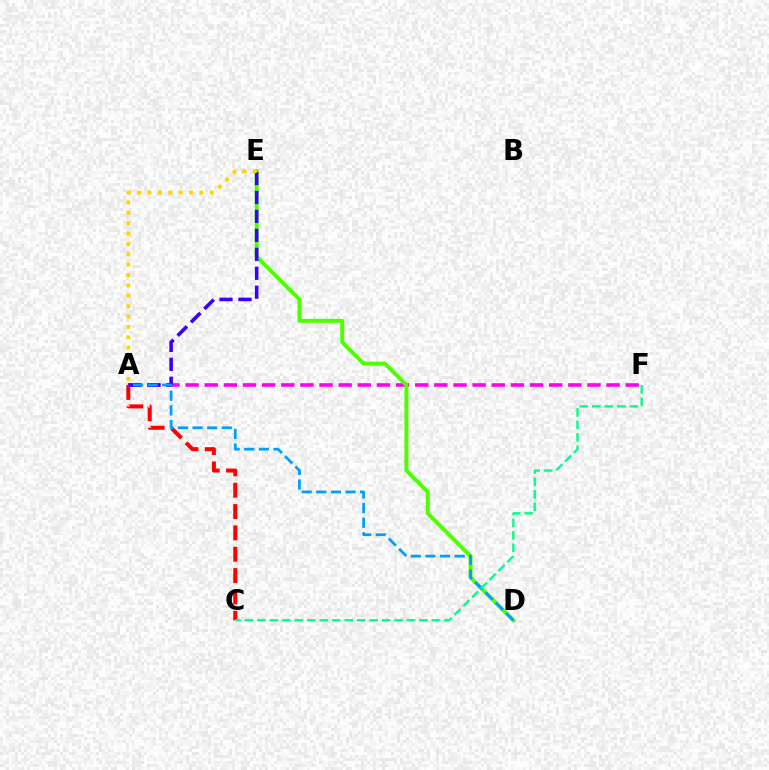{('A', 'C'): [{'color': '#ff0000', 'line_style': 'dashed', 'thickness': 2.9}], ('A', 'F'): [{'color': '#ff00ed', 'line_style': 'dashed', 'thickness': 2.6}], ('D', 'E'): [{'color': '#4fff00', 'line_style': 'solid', 'thickness': 2.85}], ('A', 'E'): [{'color': '#3700ff', 'line_style': 'dashed', 'thickness': 2.57}, {'color': '#ffd500', 'line_style': 'dotted', 'thickness': 2.82}], ('A', 'D'): [{'color': '#009eff', 'line_style': 'dashed', 'thickness': 1.99}], ('C', 'F'): [{'color': '#00ff86', 'line_style': 'dashed', 'thickness': 1.69}]}